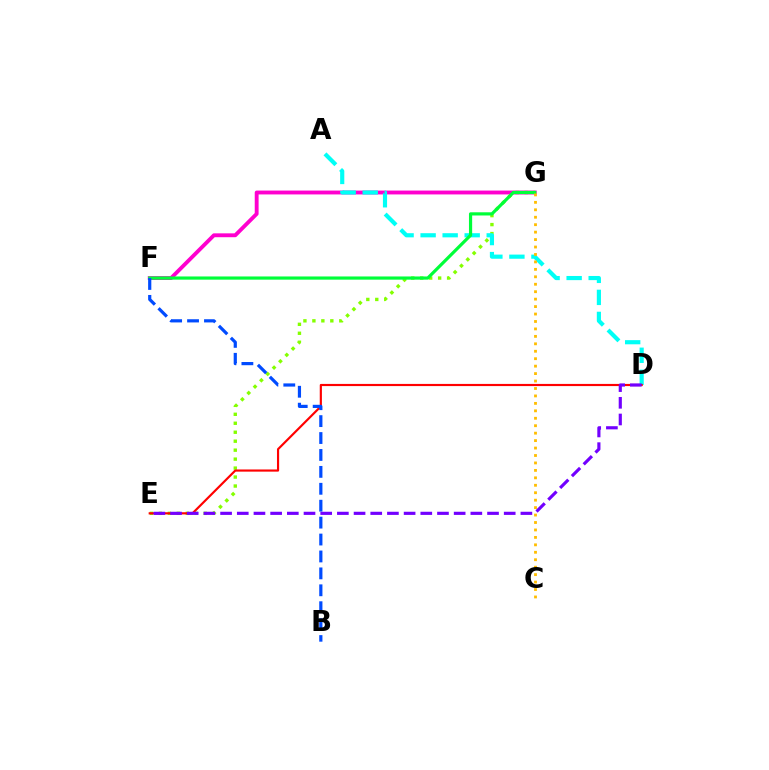{('E', 'G'): [{'color': '#84ff00', 'line_style': 'dotted', 'thickness': 2.44}], ('F', 'G'): [{'color': '#ff00cf', 'line_style': 'solid', 'thickness': 2.78}, {'color': '#00ff39', 'line_style': 'solid', 'thickness': 2.3}], ('A', 'D'): [{'color': '#00fff6', 'line_style': 'dashed', 'thickness': 2.99}], ('D', 'E'): [{'color': '#ff0000', 'line_style': 'solid', 'thickness': 1.56}, {'color': '#7200ff', 'line_style': 'dashed', 'thickness': 2.27}], ('B', 'F'): [{'color': '#004bff', 'line_style': 'dashed', 'thickness': 2.3}], ('C', 'G'): [{'color': '#ffbd00', 'line_style': 'dotted', 'thickness': 2.02}]}